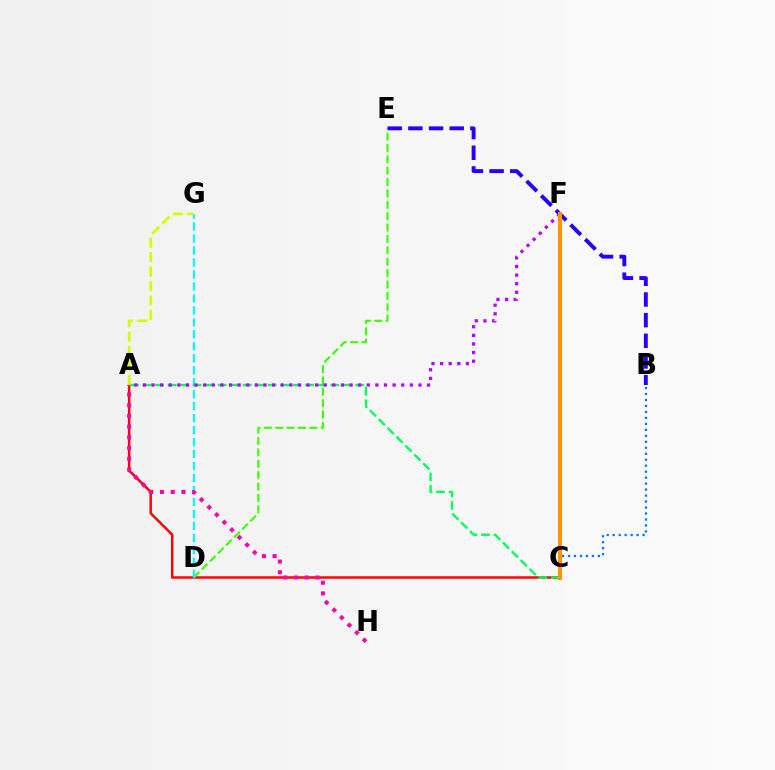{('A', 'C'): [{'color': '#ff0000', 'line_style': 'solid', 'thickness': 1.77}, {'color': '#00ff5c', 'line_style': 'dashed', 'thickness': 1.7}], ('D', 'E'): [{'color': '#3dff00', 'line_style': 'dashed', 'thickness': 1.55}], ('D', 'G'): [{'color': '#00fff6', 'line_style': 'dashed', 'thickness': 1.63}], ('A', 'H'): [{'color': '#ff00ac', 'line_style': 'dotted', 'thickness': 2.91}], ('B', 'E'): [{'color': '#2500ff', 'line_style': 'dashed', 'thickness': 2.81}], ('A', 'F'): [{'color': '#b900ff', 'line_style': 'dotted', 'thickness': 2.34}], ('B', 'C'): [{'color': '#0074ff', 'line_style': 'dotted', 'thickness': 1.62}], ('A', 'G'): [{'color': '#d1ff00', 'line_style': 'dashed', 'thickness': 1.96}], ('C', 'F'): [{'color': '#ff9400', 'line_style': 'solid', 'thickness': 2.93}]}